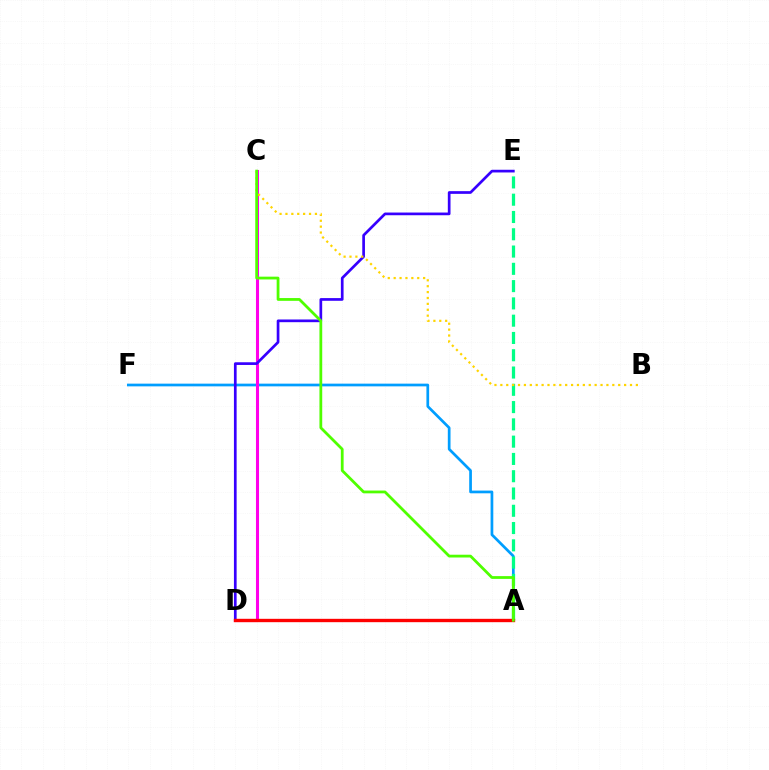{('A', 'F'): [{'color': '#009eff', 'line_style': 'solid', 'thickness': 1.95}], ('C', 'D'): [{'color': '#ff00ed', 'line_style': 'solid', 'thickness': 2.2}], ('A', 'E'): [{'color': '#00ff86', 'line_style': 'dashed', 'thickness': 2.35}], ('D', 'E'): [{'color': '#3700ff', 'line_style': 'solid', 'thickness': 1.94}], ('A', 'D'): [{'color': '#ff0000', 'line_style': 'solid', 'thickness': 2.42}], ('B', 'C'): [{'color': '#ffd500', 'line_style': 'dotted', 'thickness': 1.6}], ('A', 'C'): [{'color': '#4fff00', 'line_style': 'solid', 'thickness': 2.0}]}